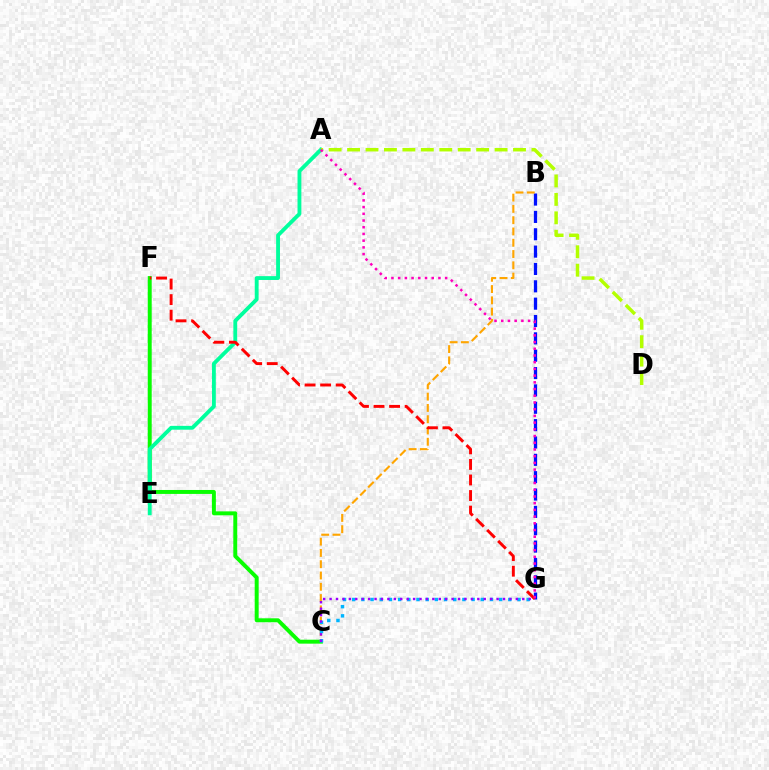{('B', 'G'): [{'color': '#0010ff', 'line_style': 'dashed', 'thickness': 2.36}], ('C', 'F'): [{'color': '#08ff00', 'line_style': 'solid', 'thickness': 2.84}], ('B', 'C'): [{'color': '#ffa500', 'line_style': 'dashed', 'thickness': 1.53}], ('C', 'G'): [{'color': '#00b5ff', 'line_style': 'dotted', 'thickness': 2.5}, {'color': '#9b00ff', 'line_style': 'dotted', 'thickness': 1.75}], ('A', 'E'): [{'color': '#00ff9d', 'line_style': 'solid', 'thickness': 2.76}], ('A', 'D'): [{'color': '#b3ff00', 'line_style': 'dashed', 'thickness': 2.5}], ('F', 'G'): [{'color': '#ff0000', 'line_style': 'dashed', 'thickness': 2.11}], ('A', 'G'): [{'color': '#ff00bd', 'line_style': 'dotted', 'thickness': 1.82}]}